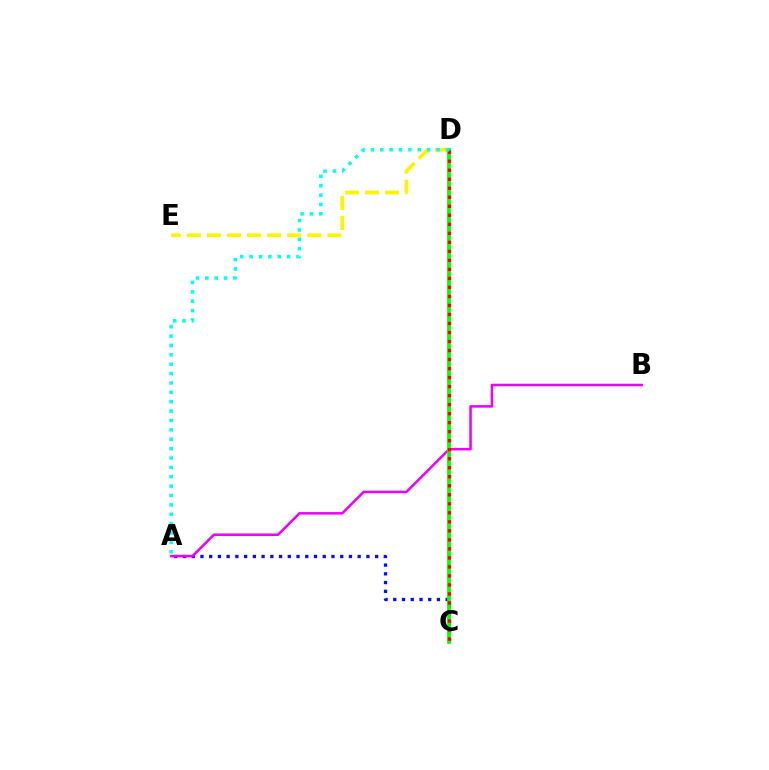{('A', 'C'): [{'color': '#0010ff', 'line_style': 'dotted', 'thickness': 2.37}], ('D', 'E'): [{'color': '#fcf500', 'line_style': 'dashed', 'thickness': 2.73}], ('A', 'B'): [{'color': '#ee00ff', 'line_style': 'solid', 'thickness': 1.82}], ('C', 'D'): [{'color': '#08ff00', 'line_style': 'solid', 'thickness': 2.7}, {'color': '#ff0000', 'line_style': 'dotted', 'thickness': 2.45}], ('A', 'D'): [{'color': '#00fff6', 'line_style': 'dotted', 'thickness': 2.55}]}